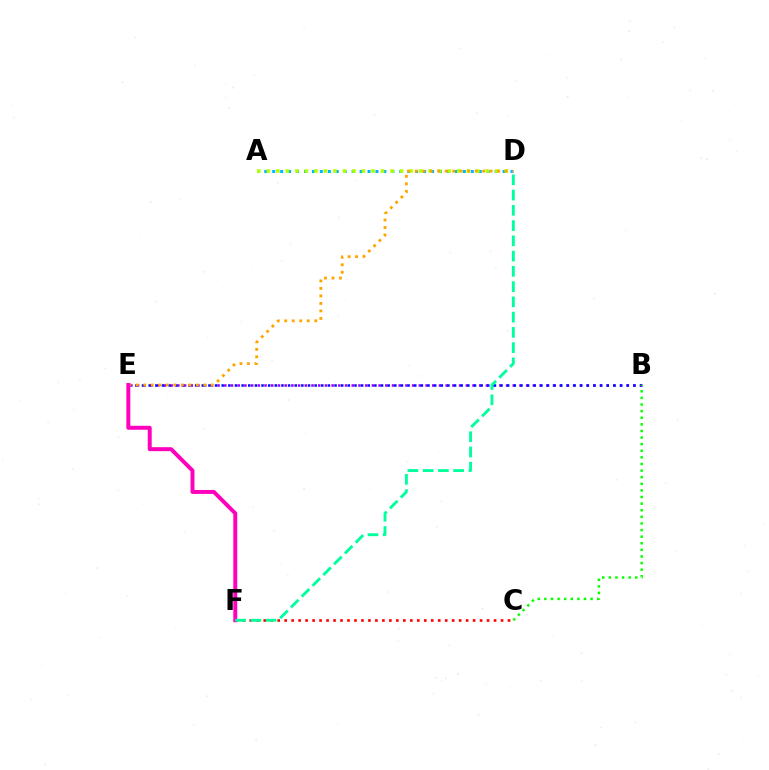{('B', 'E'): [{'color': '#9b00ff', 'line_style': 'dotted', 'thickness': 1.82}, {'color': '#0010ff', 'line_style': 'dotted', 'thickness': 1.8}], ('C', 'F'): [{'color': '#ff0000', 'line_style': 'dotted', 'thickness': 1.9}], ('A', 'D'): [{'color': '#00b5ff', 'line_style': 'dotted', 'thickness': 2.16}, {'color': '#b3ff00', 'line_style': 'dotted', 'thickness': 2.59}], ('D', 'E'): [{'color': '#ffa500', 'line_style': 'dotted', 'thickness': 2.04}], ('E', 'F'): [{'color': '#ff00bd', 'line_style': 'solid', 'thickness': 2.85}], ('D', 'F'): [{'color': '#00ff9d', 'line_style': 'dashed', 'thickness': 2.07}], ('B', 'C'): [{'color': '#08ff00', 'line_style': 'dotted', 'thickness': 1.79}]}